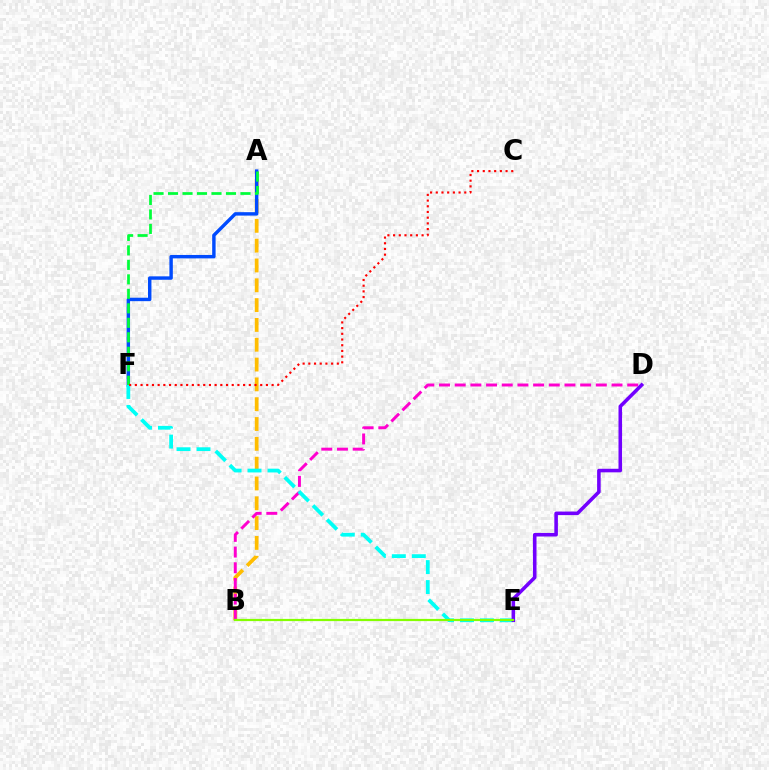{('A', 'B'): [{'color': '#ffbd00', 'line_style': 'dashed', 'thickness': 2.69}], ('A', 'F'): [{'color': '#004bff', 'line_style': 'solid', 'thickness': 2.47}, {'color': '#00ff39', 'line_style': 'dashed', 'thickness': 1.97}], ('B', 'D'): [{'color': '#ff00cf', 'line_style': 'dashed', 'thickness': 2.13}], ('E', 'F'): [{'color': '#00fff6', 'line_style': 'dashed', 'thickness': 2.71}], ('D', 'E'): [{'color': '#7200ff', 'line_style': 'solid', 'thickness': 2.56}], ('C', 'F'): [{'color': '#ff0000', 'line_style': 'dotted', 'thickness': 1.55}], ('B', 'E'): [{'color': '#84ff00', 'line_style': 'solid', 'thickness': 1.59}]}